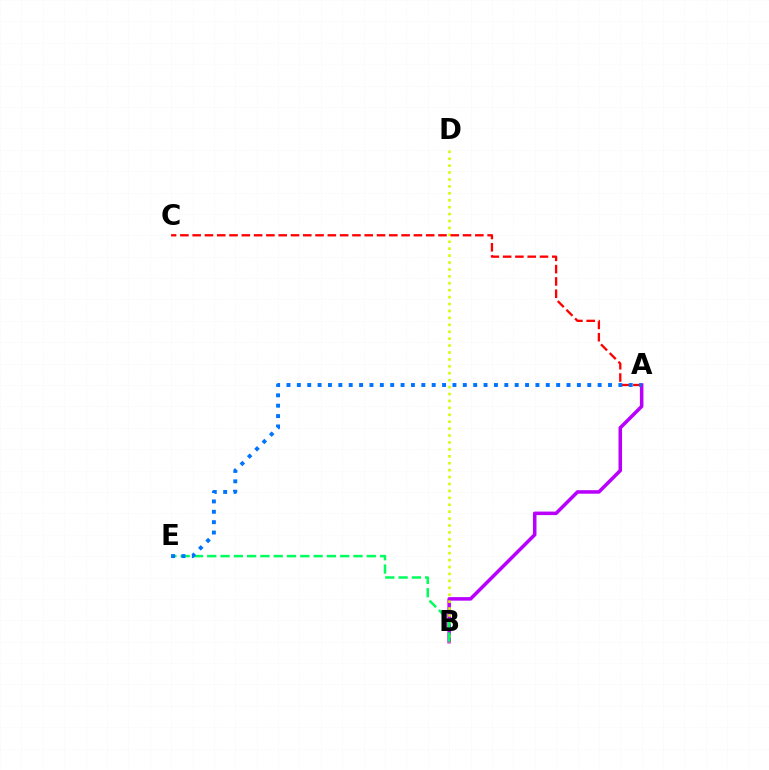{('A', 'B'): [{'color': '#b900ff', 'line_style': 'solid', 'thickness': 2.54}], ('B', 'D'): [{'color': '#d1ff00', 'line_style': 'dotted', 'thickness': 1.88}], ('B', 'E'): [{'color': '#00ff5c', 'line_style': 'dashed', 'thickness': 1.81}], ('A', 'C'): [{'color': '#ff0000', 'line_style': 'dashed', 'thickness': 1.67}], ('A', 'E'): [{'color': '#0074ff', 'line_style': 'dotted', 'thickness': 2.82}]}